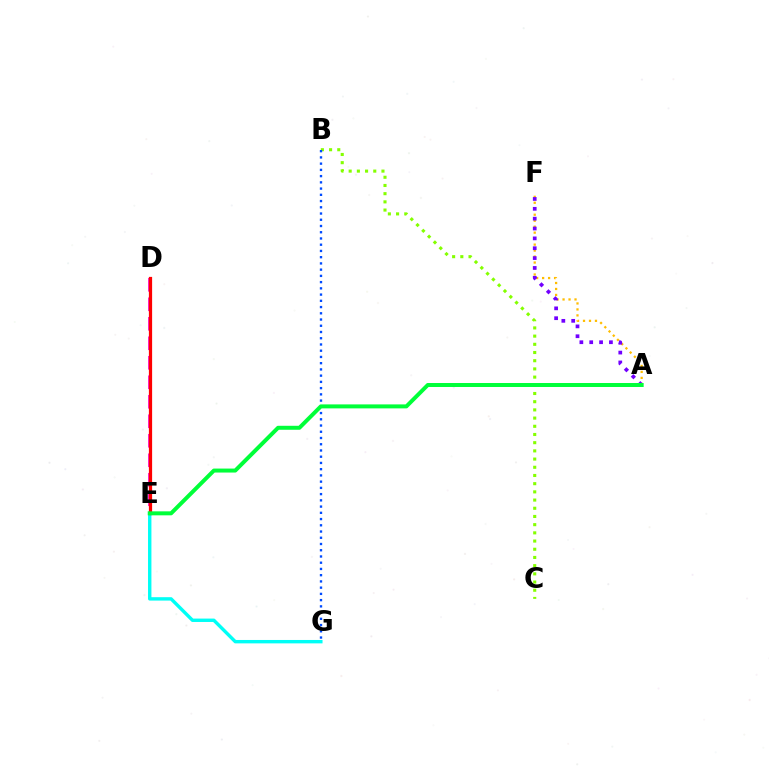{('E', 'G'): [{'color': '#00fff6', 'line_style': 'solid', 'thickness': 2.45}], ('B', 'C'): [{'color': '#84ff00', 'line_style': 'dotted', 'thickness': 2.23}], ('D', 'E'): [{'color': '#ff00cf', 'line_style': 'dashed', 'thickness': 2.65}, {'color': '#ff0000', 'line_style': 'solid', 'thickness': 2.32}], ('B', 'G'): [{'color': '#004bff', 'line_style': 'dotted', 'thickness': 1.69}], ('A', 'F'): [{'color': '#ffbd00', 'line_style': 'dotted', 'thickness': 1.62}, {'color': '#7200ff', 'line_style': 'dotted', 'thickness': 2.68}], ('A', 'E'): [{'color': '#00ff39', 'line_style': 'solid', 'thickness': 2.87}]}